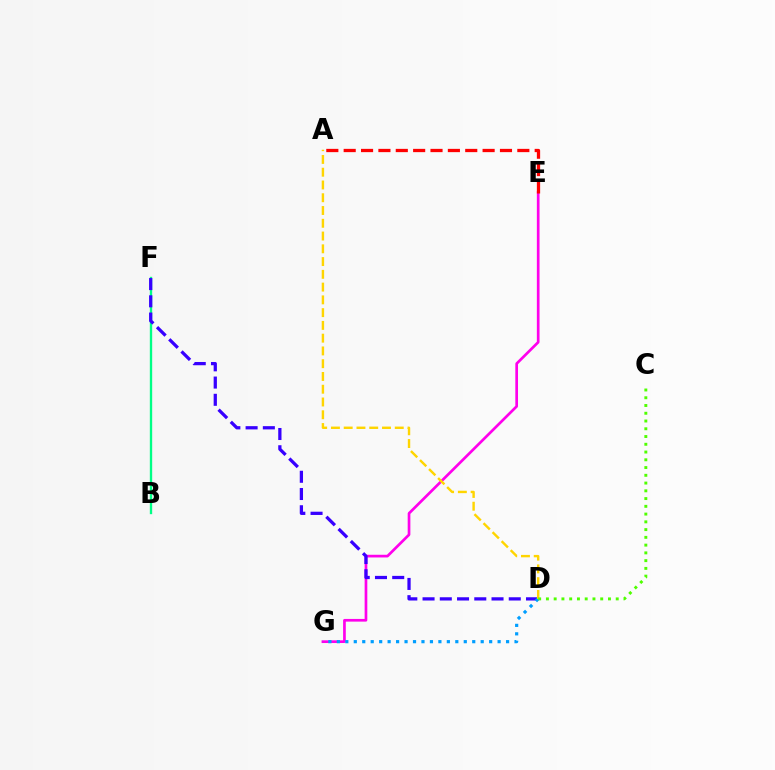{('E', 'G'): [{'color': '#ff00ed', 'line_style': 'solid', 'thickness': 1.94}], ('B', 'F'): [{'color': '#00ff86', 'line_style': 'solid', 'thickness': 1.69}], ('D', 'F'): [{'color': '#3700ff', 'line_style': 'dashed', 'thickness': 2.34}], ('D', 'G'): [{'color': '#009eff', 'line_style': 'dotted', 'thickness': 2.3}], ('A', 'D'): [{'color': '#ffd500', 'line_style': 'dashed', 'thickness': 1.73}], ('C', 'D'): [{'color': '#4fff00', 'line_style': 'dotted', 'thickness': 2.11}], ('A', 'E'): [{'color': '#ff0000', 'line_style': 'dashed', 'thickness': 2.36}]}